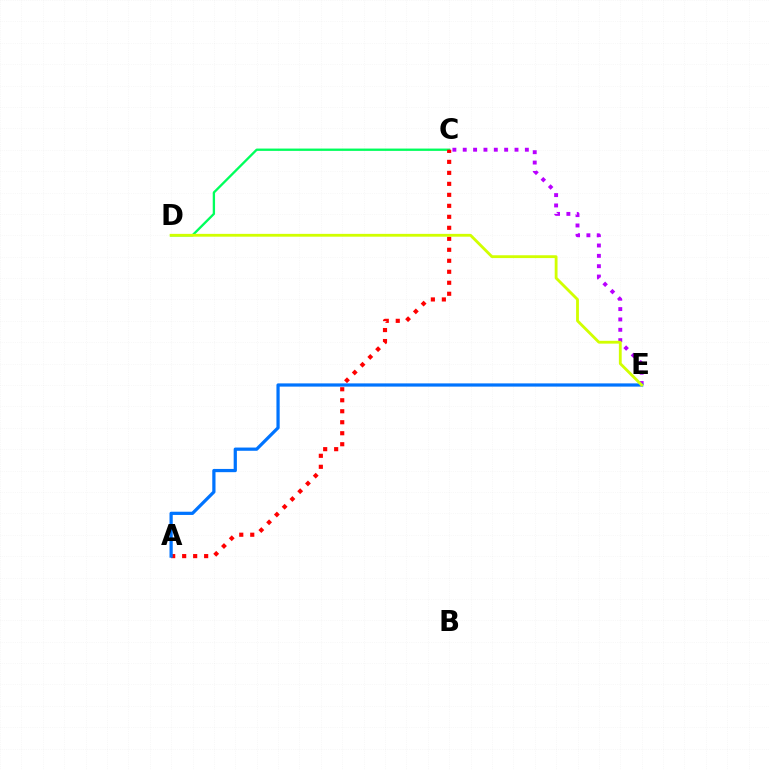{('C', 'E'): [{'color': '#b900ff', 'line_style': 'dotted', 'thickness': 2.81}], ('C', 'D'): [{'color': '#00ff5c', 'line_style': 'solid', 'thickness': 1.67}], ('A', 'C'): [{'color': '#ff0000', 'line_style': 'dotted', 'thickness': 2.99}], ('A', 'E'): [{'color': '#0074ff', 'line_style': 'solid', 'thickness': 2.33}], ('D', 'E'): [{'color': '#d1ff00', 'line_style': 'solid', 'thickness': 2.03}]}